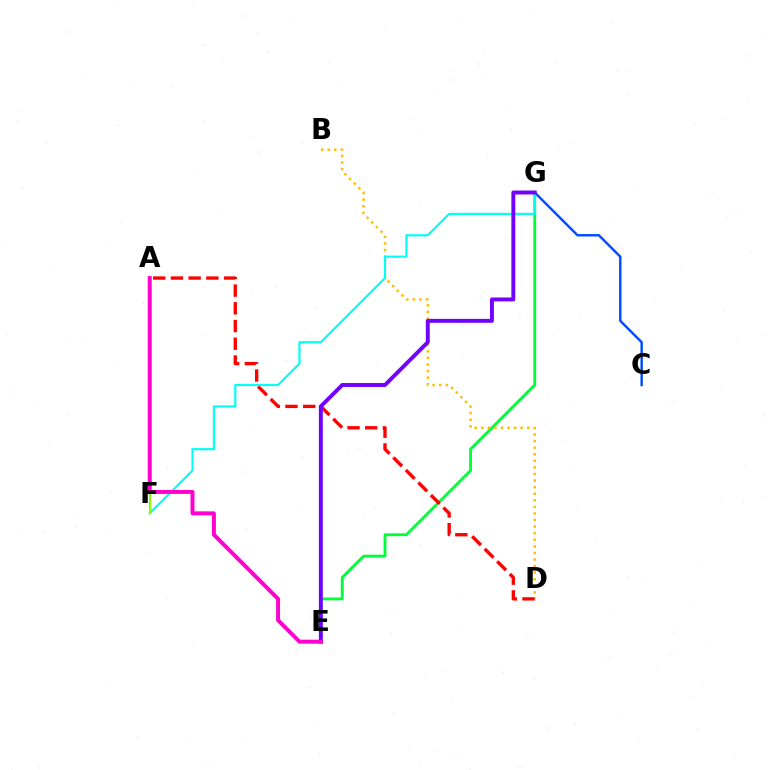{('E', 'G'): [{'color': '#00ff39', 'line_style': 'solid', 'thickness': 2.05}, {'color': '#7200ff', 'line_style': 'solid', 'thickness': 2.83}], ('B', 'D'): [{'color': '#ffbd00', 'line_style': 'dotted', 'thickness': 1.79}], ('A', 'D'): [{'color': '#ff0000', 'line_style': 'dashed', 'thickness': 2.41}], ('C', 'G'): [{'color': '#004bff', 'line_style': 'solid', 'thickness': 1.75}], ('F', 'G'): [{'color': '#00fff6', 'line_style': 'solid', 'thickness': 1.55}], ('A', 'F'): [{'color': '#84ff00', 'line_style': 'solid', 'thickness': 1.56}], ('A', 'E'): [{'color': '#ff00cf', 'line_style': 'solid', 'thickness': 2.84}]}